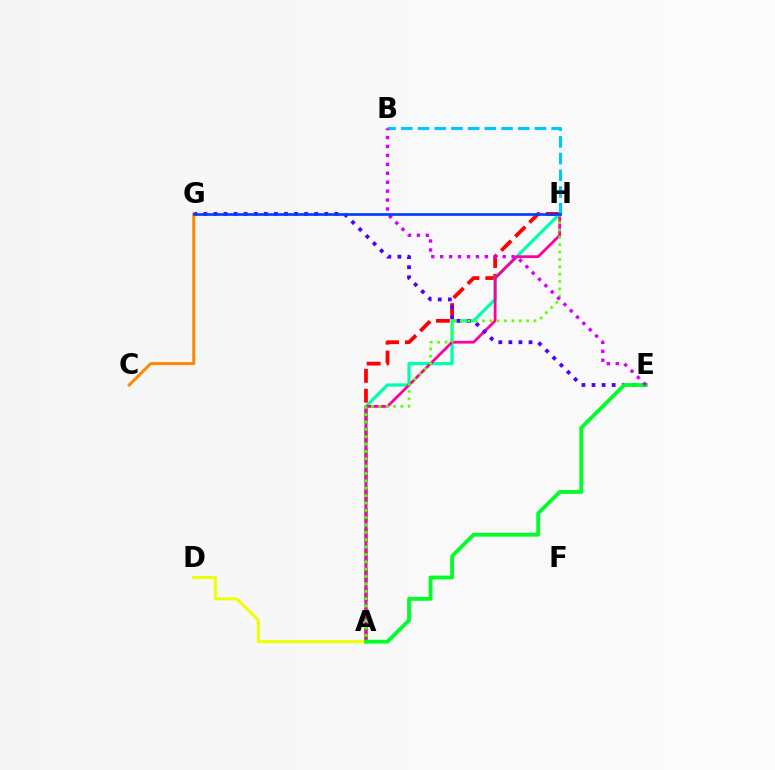{('A', 'H'): [{'color': '#ff0000', 'line_style': 'dashed', 'thickness': 2.7}, {'color': '#00ffaf', 'line_style': 'solid', 'thickness': 2.35}, {'color': '#ff00a0', 'line_style': 'solid', 'thickness': 2.0}, {'color': '#66ff00', 'line_style': 'dotted', 'thickness': 2.0}], ('B', 'H'): [{'color': '#00c7ff', 'line_style': 'dashed', 'thickness': 2.27}], ('A', 'D'): [{'color': '#eeff00', 'line_style': 'solid', 'thickness': 2.17}], ('E', 'G'): [{'color': '#4f00ff', 'line_style': 'dotted', 'thickness': 2.74}], ('A', 'E'): [{'color': '#00ff27', 'line_style': 'solid', 'thickness': 2.75}], ('C', 'G'): [{'color': '#ff8800', 'line_style': 'solid', 'thickness': 2.13}], ('B', 'E'): [{'color': '#d600ff', 'line_style': 'dotted', 'thickness': 2.43}], ('G', 'H'): [{'color': '#003fff', 'line_style': 'solid', 'thickness': 1.93}]}